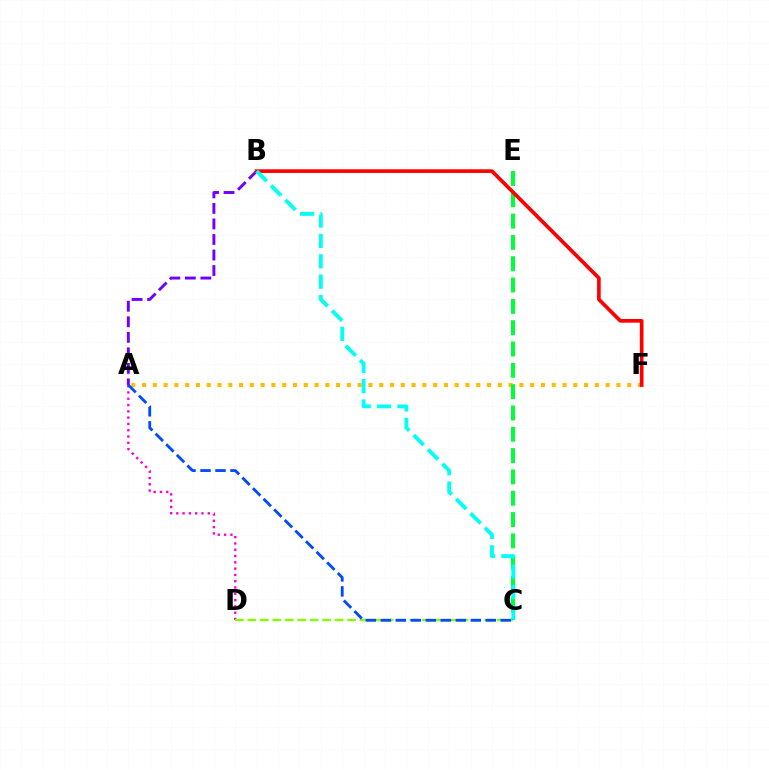{('A', 'B'): [{'color': '#7200ff', 'line_style': 'dashed', 'thickness': 2.11}], ('A', 'F'): [{'color': '#ffbd00', 'line_style': 'dotted', 'thickness': 2.93}], ('A', 'D'): [{'color': '#ff00cf', 'line_style': 'dotted', 'thickness': 1.71}], ('C', 'D'): [{'color': '#84ff00', 'line_style': 'dashed', 'thickness': 1.69}], ('C', 'E'): [{'color': '#00ff39', 'line_style': 'dashed', 'thickness': 2.9}], ('B', 'F'): [{'color': '#ff0000', 'line_style': 'solid', 'thickness': 2.64}], ('A', 'C'): [{'color': '#004bff', 'line_style': 'dashed', 'thickness': 2.04}], ('B', 'C'): [{'color': '#00fff6', 'line_style': 'dashed', 'thickness': 2.77}]}